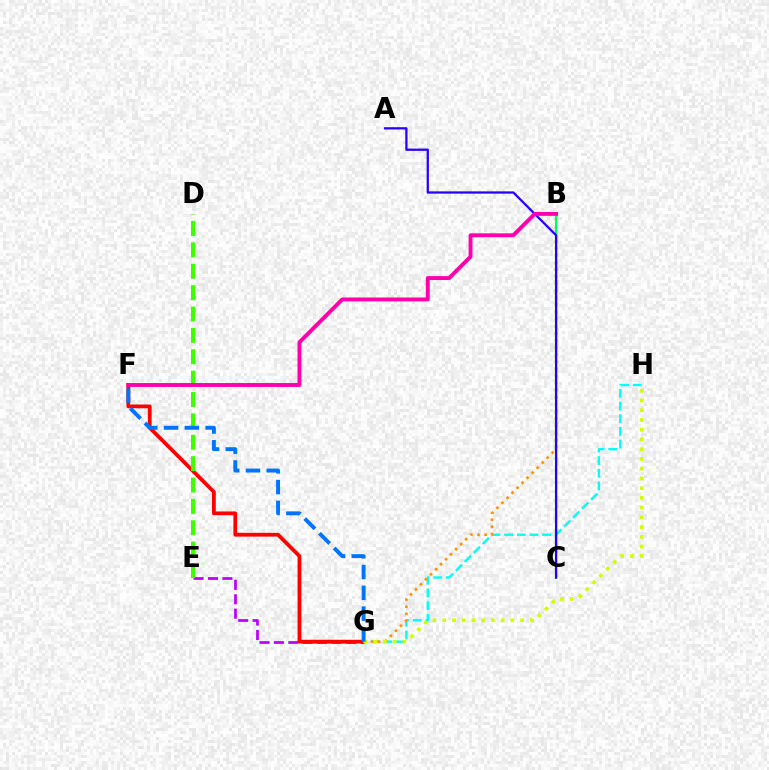{('E', 'G'): [{'color': '#b900ff', 'line_style': 'dashed', 'thickness': 1.96}], ('F', 'G'): [{'color': '#ff0000', 'line_style': 'solid', 'thickness': 2.72}, {'color': '#0074ff', 'line_style': 'dashed', 'thickness': 2.82}], ('G', 'H'): [{'color': '#00fff6', 'line_style': 'dashed', 'thickness': 1.72}, {'color': '#d1ff00', 'line_style': 'dotted', 'thickness': 2.64}], ('D', 'E'): [{'color': '#3dff00', 'line_style': 'dashed', 'thickness': 2.9}], ('B', 'G'): [{'color': '#ff9400', 'line_style': 'dotted', 'thickness': 1.93}], ('B', 'C'): [{'color': '#00ff5c', 'line_style': 'solid', 'thickness': 1.54}], ('A', 'C'): [{'color': '#2500ff', 'line_style': 'solid', 'thickness': 1.63}], ('B', 'F'): [{'color': '#ff00ac', 'line_style': 'solid', 'thickness': 2.81}]}